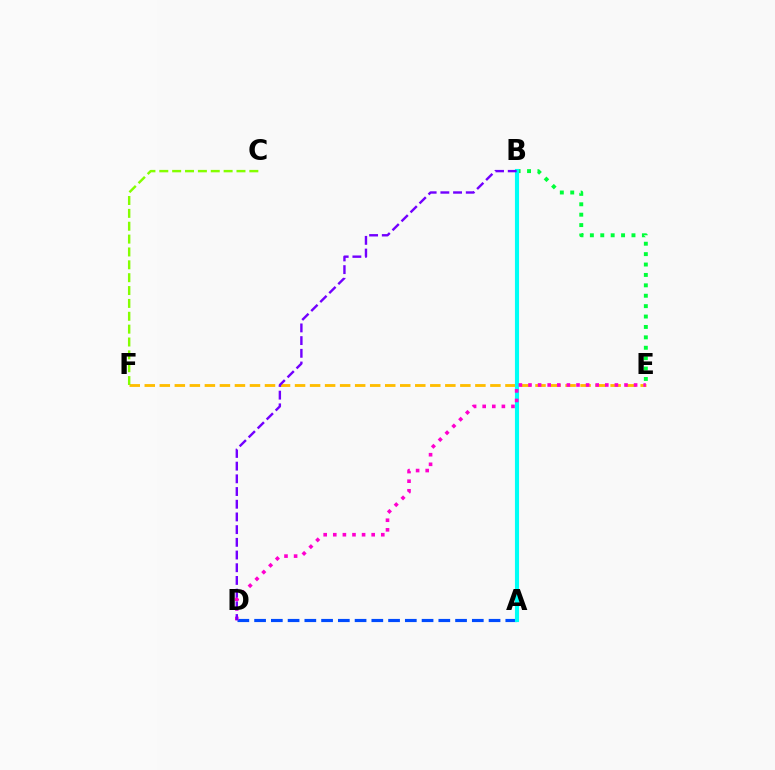{('B', 'E'): [{'color': '#00ff39', 'line_style': 'dotted', 'thickness': 2.83}], ('E', 'F'): [{'color': '#ffbd00', 'line_style': 'dashed', 'thickness': 2.04}], ('A', 'B'): [{'color': '#ff0000', 'line_style': 'dashed', 'thickness': 1.74}, {'color': '#00fff6', 'line_style': 'solid', 'thickness': 2.96}], ('A', 'D'): [{'color': '#004bff', 'line_style': 'dashed', 'thickness': 2.28}], ('D', 'E'): [{'color': '#ff00cf', 'line_style': 'dotted', 'thickness': 2.61}], ('C', 'F'): [{'color': '#84ff00', 'line_style': 'dashed', 'thickness': 1.75}], ('B', 'D'): [{'color': '#7200ff', 'line_style': 'dashed', 'thickness': 1.73}]}